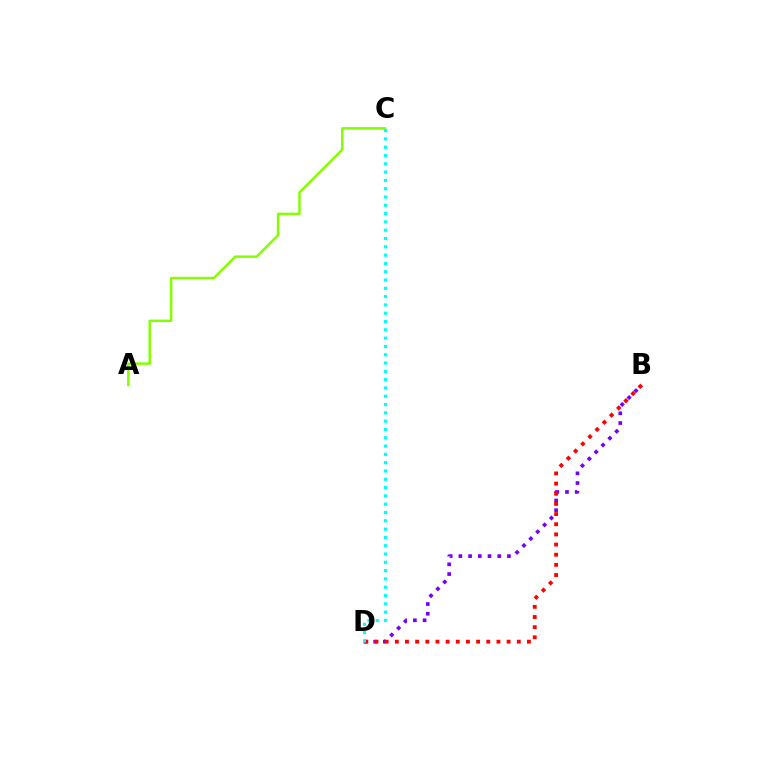{('B', 'D'): [{'color': '#7200ff', 'line_style': 'dotted', 'thickness': 2.64}, {'color': '#ff0000', 'line_style': 'dotted', 'thickness': 2.76}], ('A', 'C'): [{'color': '#84ff00', 'line_style': 'solid', 'thickness': 1.78}], ('C', 'D'): [{'color': '#00fff6', 'line_style': 'dotted', 'thickness': 2.26}]}